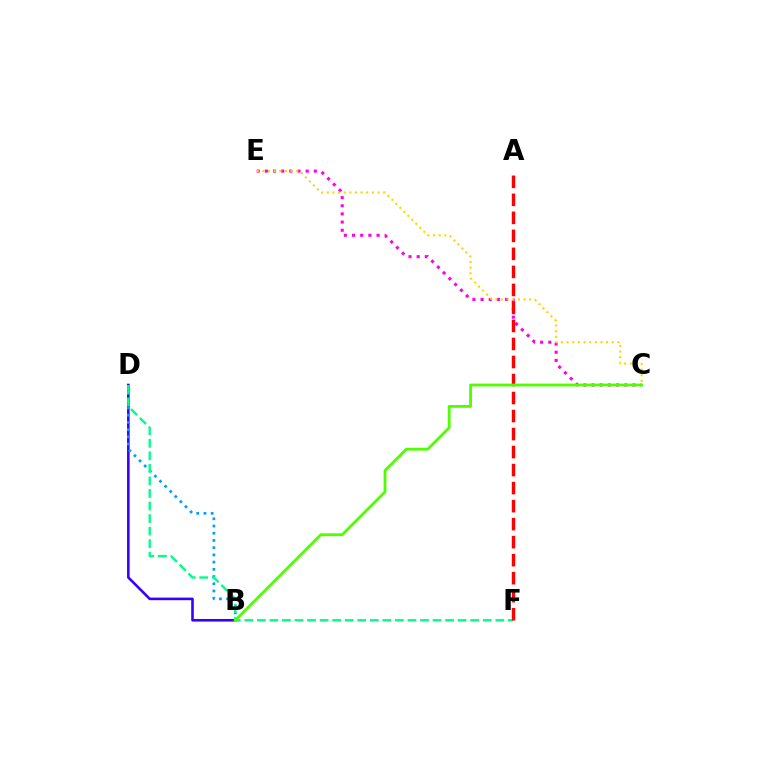{('B', 'D'): [{'color': '#3700ff', 'line_style': 'solid', 'thickness': 1.87}, {'color': '#009eff', 'line_style': 'dotted', 'thickness': 1.96}], ('D', 'F'): [{'color': '#00ff86', 'line_style': 'dashed', 'thickness': 1.7}], ('C', 'E'): [{'color': '#ff00ed', 'line_style': 'dotted', 'thickness': 2.22}, {'color': '#ffd500', 'line_style': 'dotted', 'thickness': 1.53}], ('A', 'F'): [{'color': '#ff0000', 'line_style': 'dashed', 'thickness': 2.45}], ('B', 'C'): [{'color': '#4fff00', 'line_style': 'solid', 'thickness': 2.02}]}